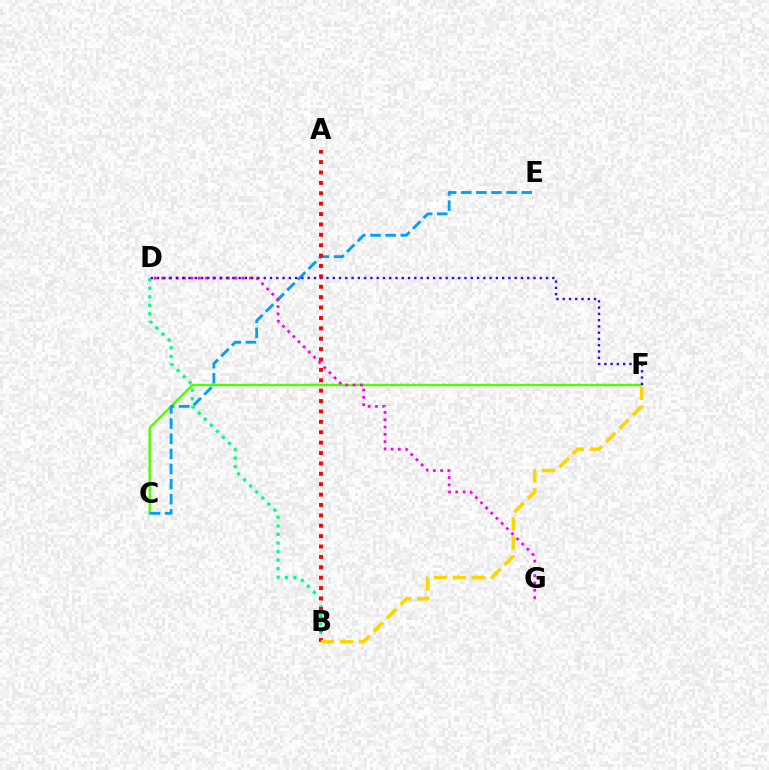{('C', 'F'): [{'color': '#4fff00', 'line_style': 'solid', 'thickness': 1.75}], ('C', 'E'): [{'color': '#009eff', 'line_style': 'dashed', 'thickness': 2.05}], ('B', 'D'): [{'color': '#00ff86', 'line_style': 'dotted', 'thickness': 2.32}], ('D', 'G'): [{'color': '#ff00ed', 'line_style': 'dotted', 'thickness': 1.98}], ('D', 'F'): [{'color': '#3700ff', 'line_style': 'dotted', 'thickness': 1.7}], ('A', 'B'): [{'color': '#ff0000', 'line_style': 'dotted', 'thickness': 2.82}], ('B', 'F'): [{'color': '#ffd500', 'line_style': 'dashed', 'thickness': 2.58}]}